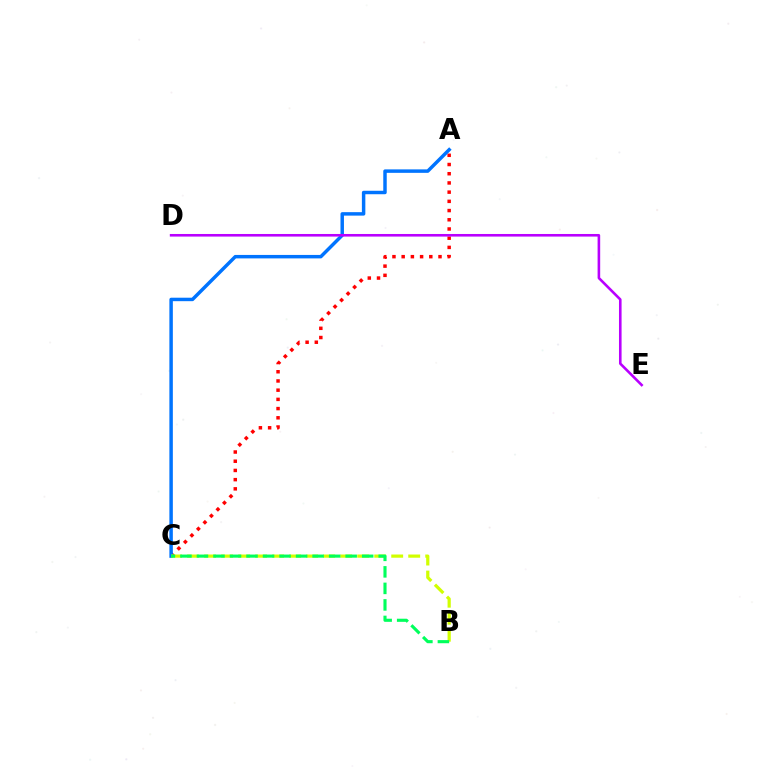{('A', 'C'): [{'color': '#ff0000', 'line_style': 'dotted', 'thickness': 2.5}, {'color': '#0074ff', 'line_style': 'solid', 'thickness': 2.49}], ('B', 'C'): [{'color': '#d1ff00', 'line_style': 'dashed', 'thickness': 2.31}, {'color': '#00ff5c', 'line_style': 'dashed', 'thickness': 2.24}], ('D', 'E'): [{'color': '#b900ff', 'line_style': 'solid', 'thickness': 1.87}]}